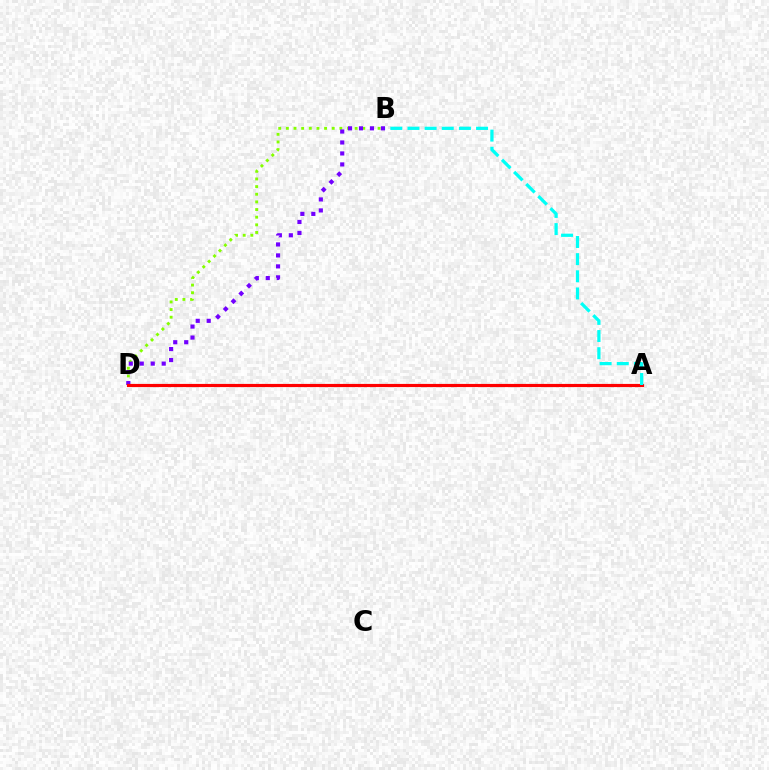{('B', 'D'): [{'color': '#84ff00', 'line_style': 'dotted', 'thickness': 2.08}, {'color': '#7200ff', 'line_style': 'dotted', 'thickness': 2.98}], ('A', 'D'): [{'color': '#ff0000', 'line_style': 'solid', 'thickness': 2.28}], ('A', 'B'): [{'color': '#00fff6', 'line_style': 'dashed', 'thickness': 2.33}]}